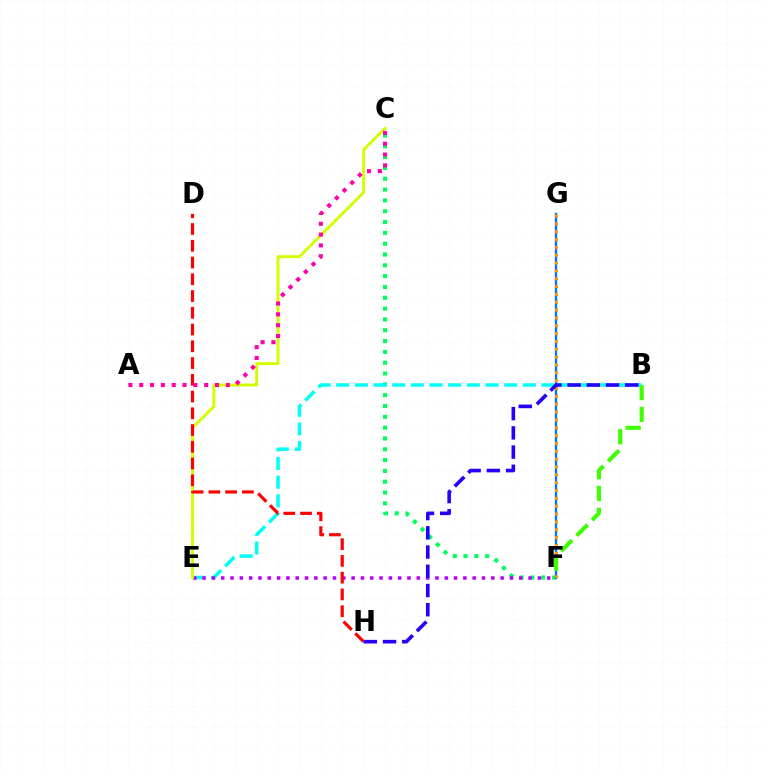{('C', 'F'): [{'color': '#00ff5c', 'line_style': 'dotted', 'thickness': 2.94}], ('B', 'E'): [{'color': '#00fff6', 'line_style': 'dashed', 'thickness': 2.54}], ('E', 'F'): [{'color': '#b900ff', 'line_style': 'dotted', 'thickness': 2.53}], ('F', 'G'): [{'color': '#0074ff', 'line_style': 'solid', 'thickness': 1.67}, {'color': '#ff9400', 'line_style': 'dotted', 'thickness': 2.13}], ('C', 'E'): [{'color': '#d1ff00', 'line_style': 'solid', 'thickness': 2.09}], ('D', 'H'): [{'color': '#ff0000', 'line_style': 'dashed', 'thickness': 2.28}], ('A', 'C'): [{'color': '#ff00ac', 'line_style': 'dotted', 'thickness': 2.94}], ('B', 'H'): [{'color': '#2500ff', 'line_style': 'dashed', 'thickness': 2.61}], ('B', 'F'): [{'color': '#3dff00', 'line_style': 'dashed', 'thickness': 2.97}]}